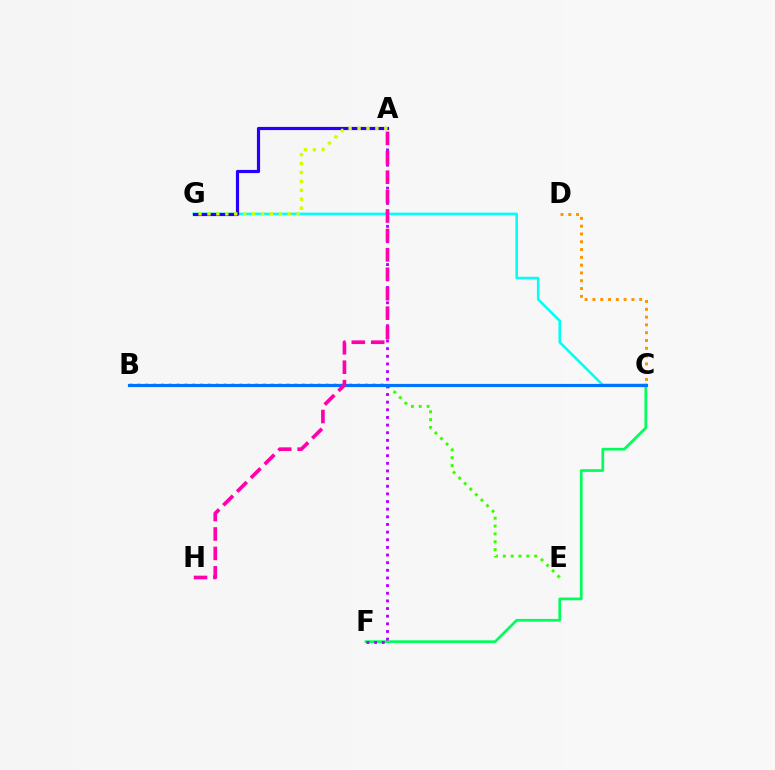{('C', 'D'): [{'color': '#ff9400', 'line_style': 'dotted', 'thickness': 2.12}], ('B', 'E'): [{'color': '#3dff00', 'line_style': 'dotted', 'thickness': 2.13}], ('C', 'F'): [{'color': '#00ff5c', 'line_style': 'solid', 'thickness': 1.96}], ('C', 'G'): [{'color': '#00fff6', 'line_style': 'solid', 'thickness': 1.85}], ('A', 'G'): [{'color': '#2500ff', 'line_style': 'solid', 'thickness': 2.28}, {'color': '#d1ff00', 'line_style': 'dotted', 'thickness': 2.42}], ('B', 'C'): [{'color': '#ff0000', 'line_style': 'solid', 'thickness': 2.17}, {'color': '#0074ff', 'line_style': 'solid', 'thickness': 2.28}], ('A', 'F'): [{'color': '#b900ff', 'line_style': 'dotted', 'thickness': 2.08}], ('A', 'H'): [{'color': '#ff00ac', 'line_style': 'dashed', 'thickness': 2.64}]}